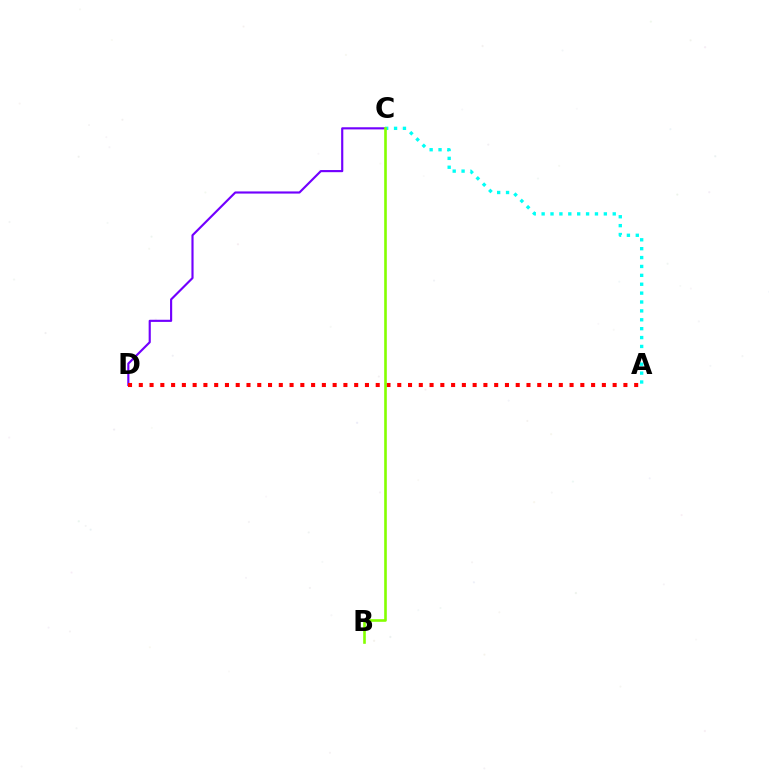{('C', 'D'): [{'color': '#7200ff', 'line_style': 'solid', 'thickness': 1.55}], ('A', 'C'): [{'color': '#00fff6', 'line_style': 'dotted', 'thickness': 2.41}], ('A', 'D'): [{'color': '#ff0000', 'line_style': 'dotted', 'thickness': 2.93}], ('B', 'C'): [{'color': '#84ff00', 'line_style': 'solid', 'thickness': 1.89}]}